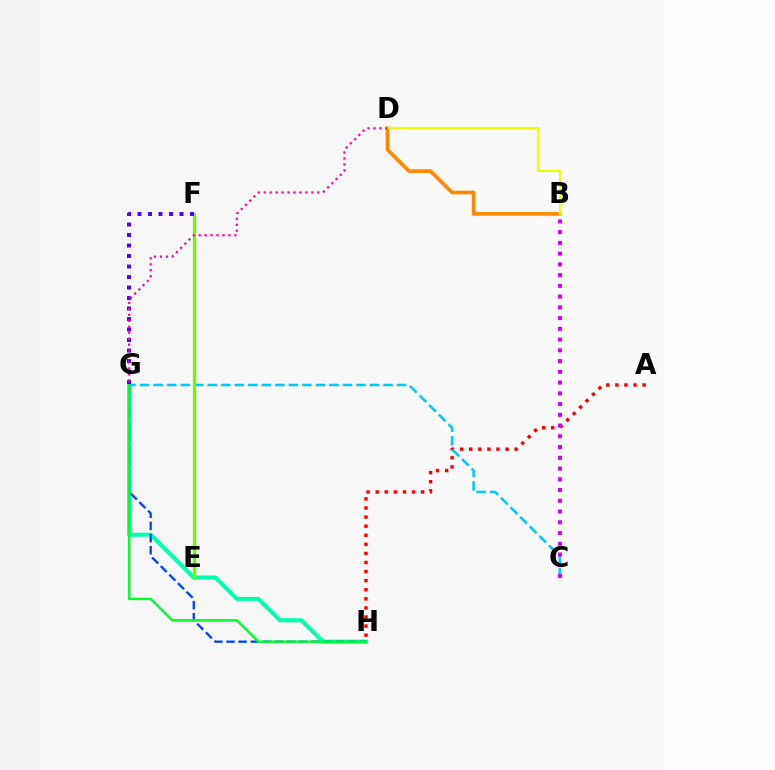{('A', 'H'): [{'color': '#ff0000', 'line_style': 'dotted', 'thickness': 2.47}], ('G', 'H'): [{'color': '#00ffaf', 'line_style': 'solid', 'thickness': 2.93}, {'color': '#003fff', 'line_style': 'dashed', 'thickness': 1.65}, {'color': '#00ff27', 'line_style': 'solid', 'thickness': 1.75}], ('C', 'G'): [{'color': '#00c7ff', 'line_style': 'dashed', 'thickness': 1.84}], ('B', 'D'): [{'color': '#ff8800', 'line_style': 'solid', 'thickness': 2.65}, {'color': '#eeff00', 'line_style': 'solid', 'thickness': 1.57}], ('E', 'F'): [{'color': '#66ff00', 'line_style': 'solid', 'thickness': 2.36}], ('F', 'G'): [{'color': '#4f00ff', 'line_style': 'dotted', 'thickness': 2.85}], ('D', 'G'): [{'color': '#ff00a0', 'line_style': 'dotted', 'thickness': 1.62}], ('B', 'C'): [{'color': '#d600ff', 'line_style': 'dotted', 'thickness': 2.92}]}